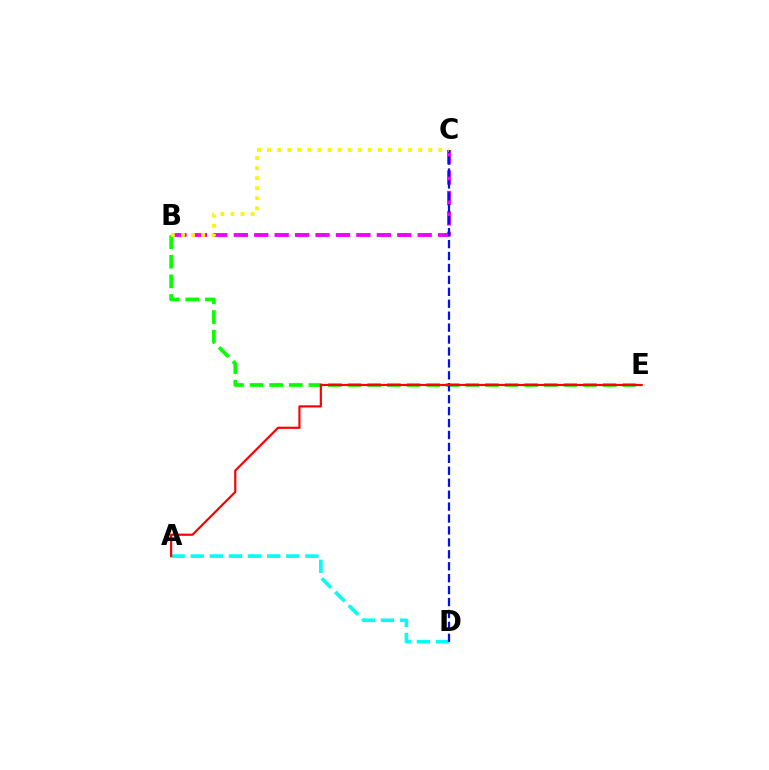{('B', 'C'): [{'color': '#ee00ff', 'line_style': 'dashed', 'thickness': 2.78}, {'color': '#fcf500', 'line_style': 'dotted', 'thickness': 2.74}], ('A', 'D'): [{'color': '#00fff6', 'line_style': 'dashed', 'thickness': 2.6}], ('B', 'E'): [{'color': '#08ff00', 'line_style': 'dashed', 'thickness': 2.66}], ('C', 'D'): [{'color': '#0010ff', 'line_style': 'dashed', 'thickness': 1.62}], ('A', 'E'): [{'color': '#ff0000', 'line_style': 'solid', 'thickness': 1.57}]}